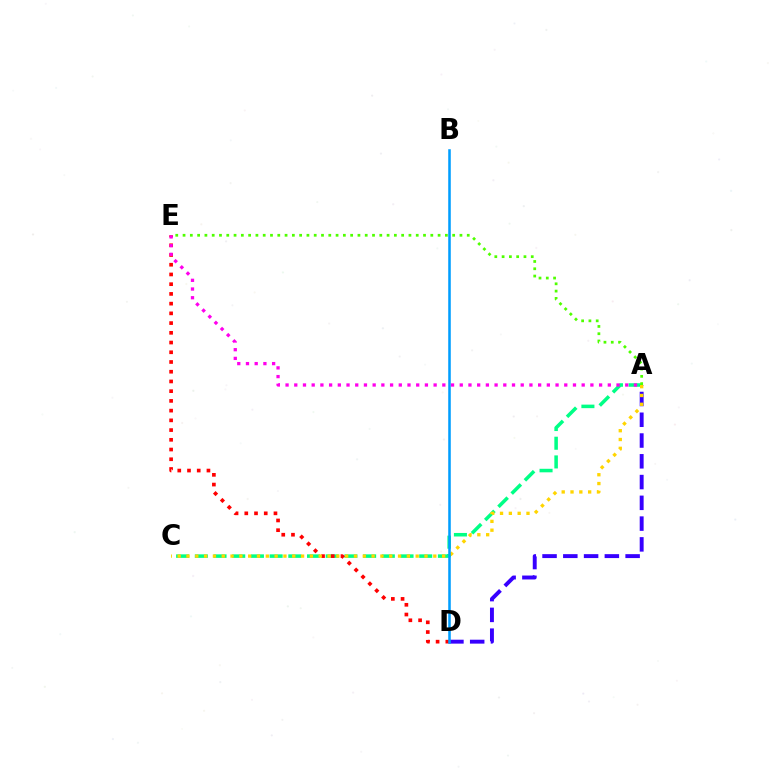{('A', 'C'): [{'color': '#00ff86', 'line_style': 'dashed', 'thickness': 2.54}, {'color': '#ffd500', 'line_style': 'dotted', 'thickness': 2.4}], ('D', 'E'): [{'color': '#ff0000', 'line_style': 'dotted', 'thickness': 2.64}], ('A', 'D'): [{'color': '#3700ff', 'line_style': 'dashed', 'thickness': 2.82}], ('A', 'E'): [{'color': '#4fff00', 'line_style': 'dotted', 'thickness': 1.98}, {'color': '#ff00ed', 'line_style': 'dotted', 'thickness': 2.37}], ('B', 'D'): [{'color': '#009eff', 'line_style': 'solid', 'thickness': 1.84}]}